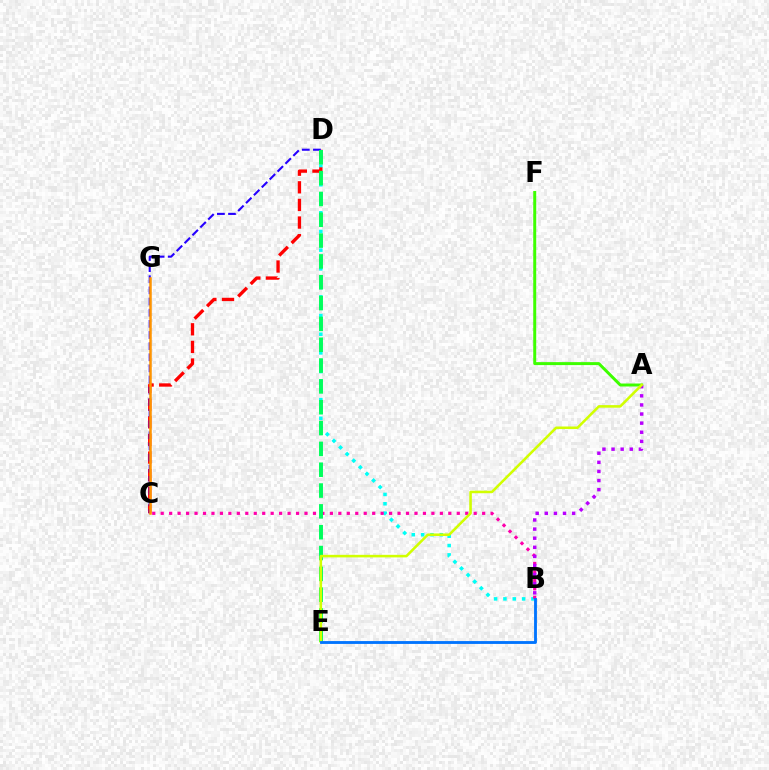{('B', 'D'): [{'color': '#00fff6', 'line_style': 'dotted', 'thickness': 2.54}], ('C', 'D'): [{'color': '#ff0000', 'line_style': 'dashed', 'thickness': 2.39}, {'color': '#2500ff', 'line_style': 'dashed', 'thickness': 1.51}], ('B', 'C'): [{'color': '#ff00ac', 'line_style': 'dotted', 'thickness': 2.3}], ('A', 'F'): [{'color': '#3dff00', 'line_style': 'solid', 'thickness': 2.14}], ('A', 'B'): [{'color': '#b900ff', 'line_style': 'dotted', 'thickness': 2.47}], ('D', 'E'): [{'color': '#00ff5c', 'line_style': 'dashed', 'thickness': 2.83}], ('C', 'G'): [{'color': '#ff9400', 'line_style': 'solid', 'thickness': 1.81}], ('A', 'E'): [{'color': '#d1ff00', 'line_style': 'solid', 'thickness': 1.84}], ('B', 'E'): [{'color': '#0074ff', 'line_style': 'solid', 'thickness': 2.04}]}